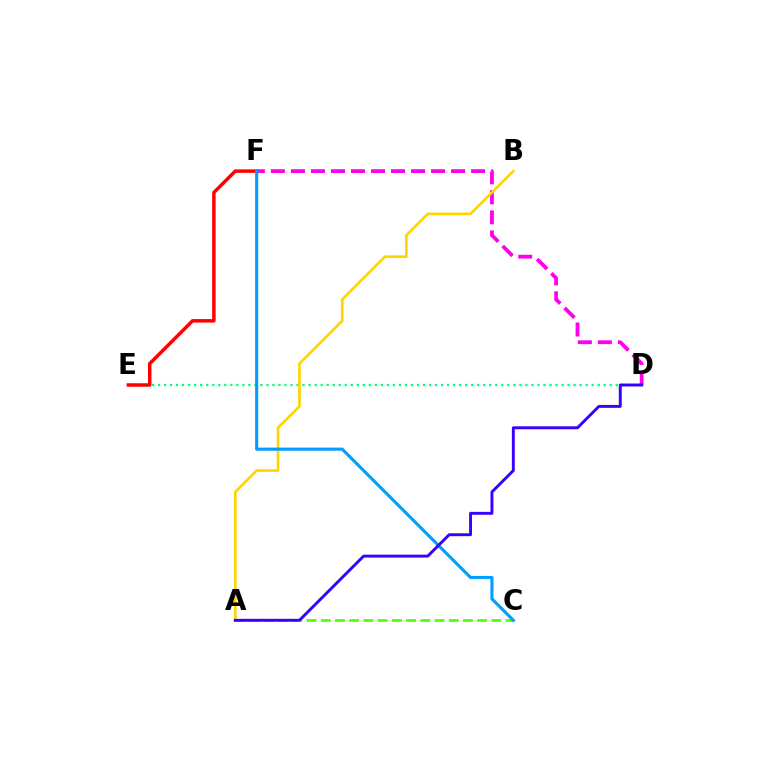{('D', 'E'): [{'color': '#00ff86', 'line_style': 'dotted', 'thickness': 1.64}], ('E', 'F'): [{'color': '#ff0000', 'line_style': 'solid', 'thickness': 2.51}], ('D', 'F'): [{'color': '#ff00ed', 'line_style': 'dashed', 'thickness': 2.72}], ('A', 'C'): [{'color': '#4fff00', 'line_style': 'dashed', 'thickness': 1.93}], ('A', 'B'): [{'color': '#ffd500', 'line_style': 'solid', 'thickness': 1.91}], ('C', 'F'): [{'color': '#009eff', 'line_style': 'solid', 'thickness': 2.24}], ('A', 'D'): [{'color': '#3700ff', 'line_style': 'solid', 'thickness': 2.1}]}